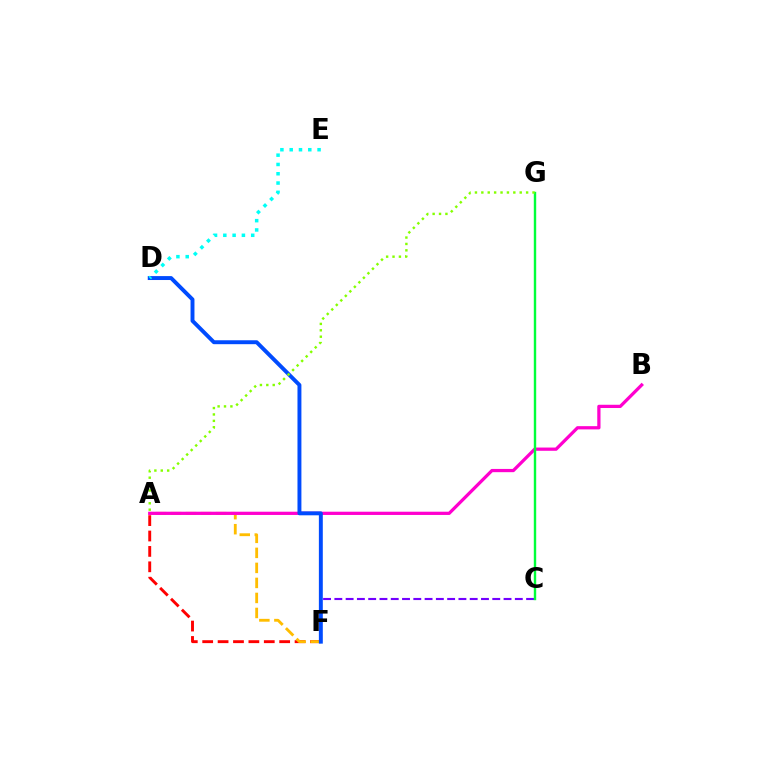{('A', 'F'): [{'color': '#ff0000', 'line_style': 'dashed', 'thickness': 2.09}, {'color': '#ffbd00', 'line_style': 'dashed', 'thickness': 2.04}], ('C', 'F'): [{'color': '#7200ff', 'line_style': 'dashed', 'thickness': 1.53}], ('A', 'B'): [{'color': '#ff00cf', 'line_style': 'solid', 'thickness': 2.34}], ('D', 'F'): [{'color': '#004bff', 'line_style': 'solid', 'thickness': 2.83}], ('C', 'G'): [{'color': '#00ff39', 'line_style': 'solid', 'thickness': 1.73}], ('A', 'G'): [{'color': '#84ff00', 'line_style': 'dotted', 'thickness': 1.74}], ('D', 'E'): [{'color': '#00fff6', 'line_style': 'dotted', 'thickness': 2.53}]}